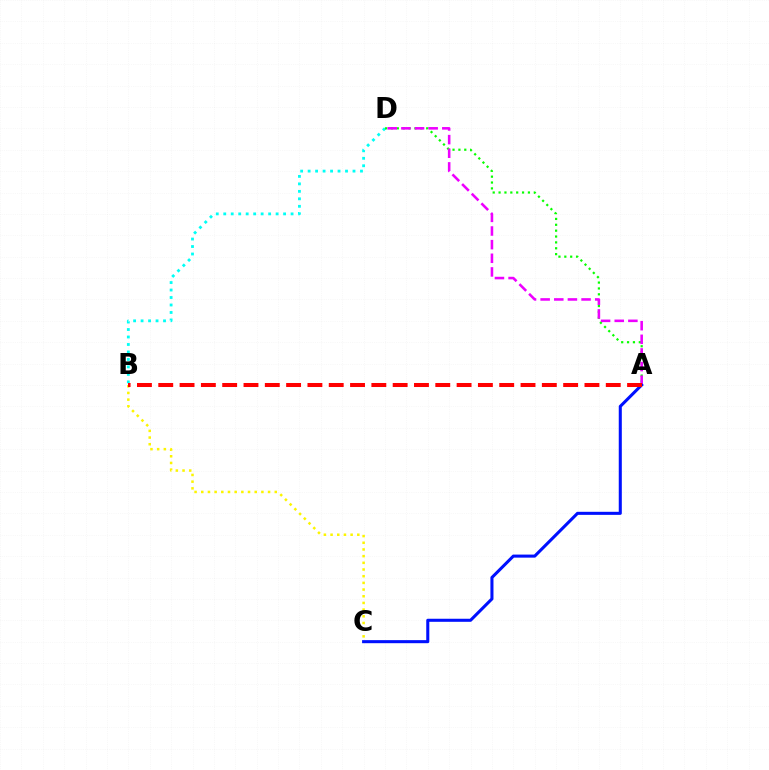{('B', 'D'): [{'color': '#00fff6', 'line_style': 'dotted', 'thickness': 2.03}], ('B', 'C'): [{'color': '#fcf500', 'line_style': 'dotted', 'thickness': 1.82}], ('A', 'D'): [{'color': '#08ff00', 'line_style': 'dotted', 'thickness': 1.59}, {'color': '#ee00ff', 'line_style': 'dashed', 'thickness': 1.85}], ('A', 'C'): [{'color': '#0010ff', 'line_style': 'solid', 'thickness': 2.2}], ('A', 'B'): [{'color': '#ff0000', 'line_style': 'dashed', 'thickness': 2.89}]}